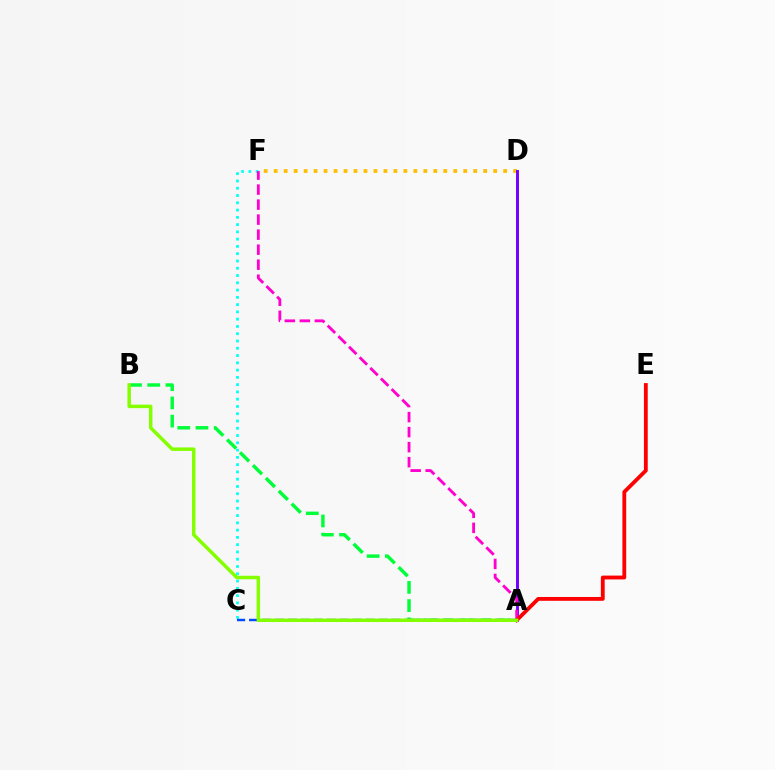{('D', 'F'): [{'color': '#ffbd00', 'line_style': 'dotted', 'thickness': 2.71}], ('A', 'D'): [{'color': '#7200ff', 'line_style': 'solid', 'thickness': 2.11}], ('A', 'B'): [{'color': '#00ff39', 'line_style': 'dashed', 'thickness': 2.47}, {'color': '#84ff00', 'line_style': 'solid', 'thickness': 2.51}], ('C', 'F'): [{'color': '#00fff6', 'line_style': 'dotted', 'thickness': 1.98}], ('A', 'F'): [{'color': '#ff00cf', 'line_style': 'dashed', 'thickness': 2.04}], ('A', 'C'): [{'color': '#004bff', 'line_style': 'dashed', 'thickness': 1.76}], ('A', 'E'): [{'color': '#ff0000', 'line_style': 'solid', 'thickness': 2.75}]}